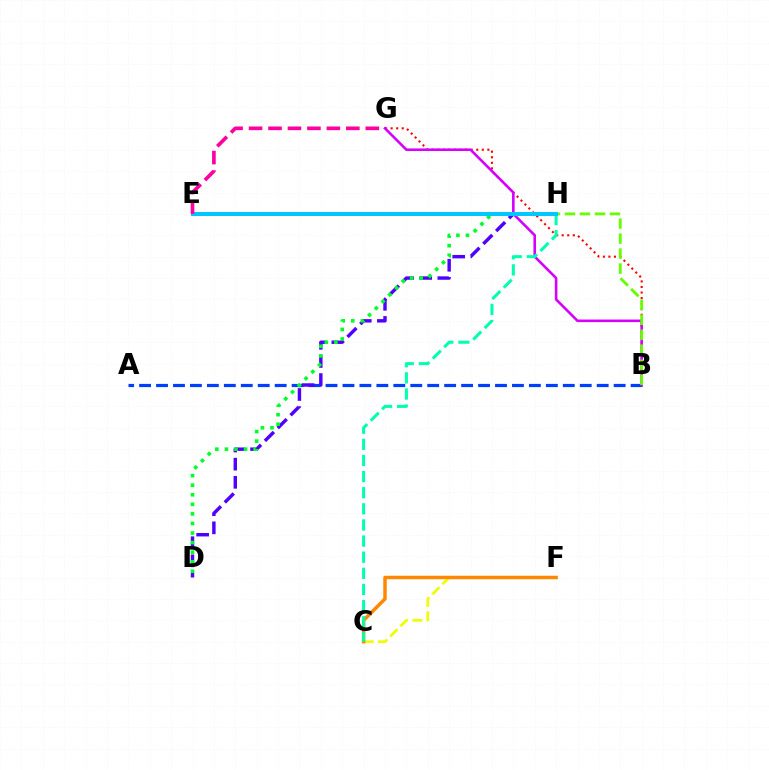{('C', 'F'): [{'color': '#eeff00', 'line_style': 'dashed', 'thickness': 1.96}, {'color': '#ff8800', 'line_style': 'solid', 'thickness': 2.5}], ('A', 'B'): [{'color': '#003fff', 'line_style': 'dashed', 'thickness': 2.3}], ('D', 'H'): [{'color': '#4f00ff', 'line_style': 'dashed', 'thickness': 2.46}, {'color': '#00ff27', 'line_style': 'dotted', 'thickness': 2.6}], ('B', 'G'): [{'color': '#ff0000', 'line_style': 'dotted', 'thickness': 1.51}, {'color': '#d600ff', 'line_style': 'solid', 'thickness': 1.87}], ('B', 'H'): [{'color': '#66ff00', 'line_style': 'dashed', 'thickness': 2.04}], ('C', 'H'): [{'color': '#00ffaf', 'line_style': 'dashed', 'thickness': 2.19}], ('E', 'H'): [{'color': '#00c7ff', 'line_style': 'solid', 'thickness': 2.88}], ('E', 'G'): [{'color': '#ff00a0', 'line_style': 'dashed', 'thickness': 2.64}]}